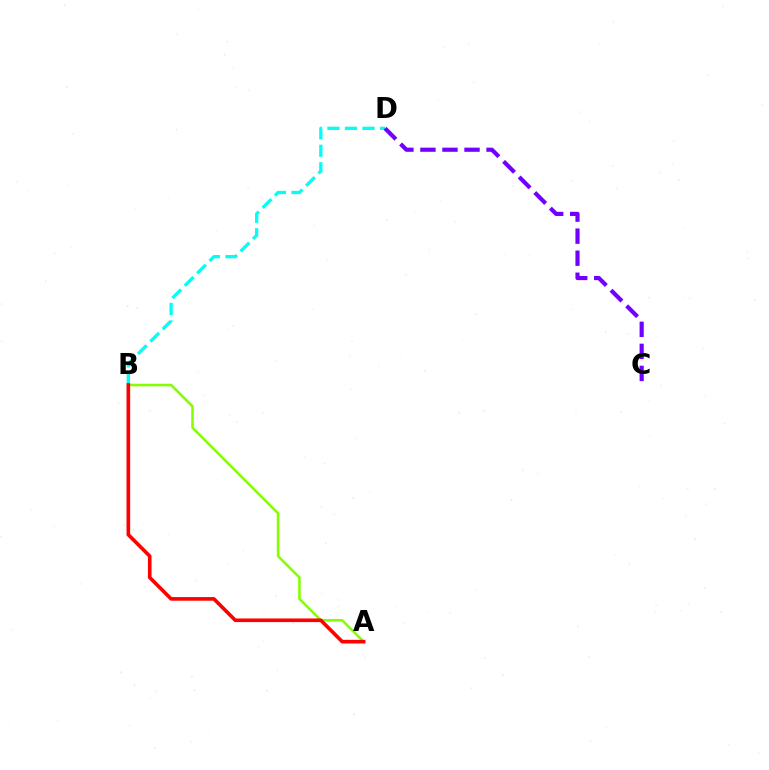{('A', 'B'): [{'color': '#84ff00', 'line_style': 'solid', 'thickness': 1.85}, {'color': '#ff0000', 'line_style': 'solid', 'thickness': 2.61}], ('B', 'D'): [{'color': '#00fff6', 'line_style': 'dashed', 'thickness': 2.38}], ('C', 'D'): [{'color': '#7200ff', 'line_style': 'dashed', 'thickness': 2.99}]}